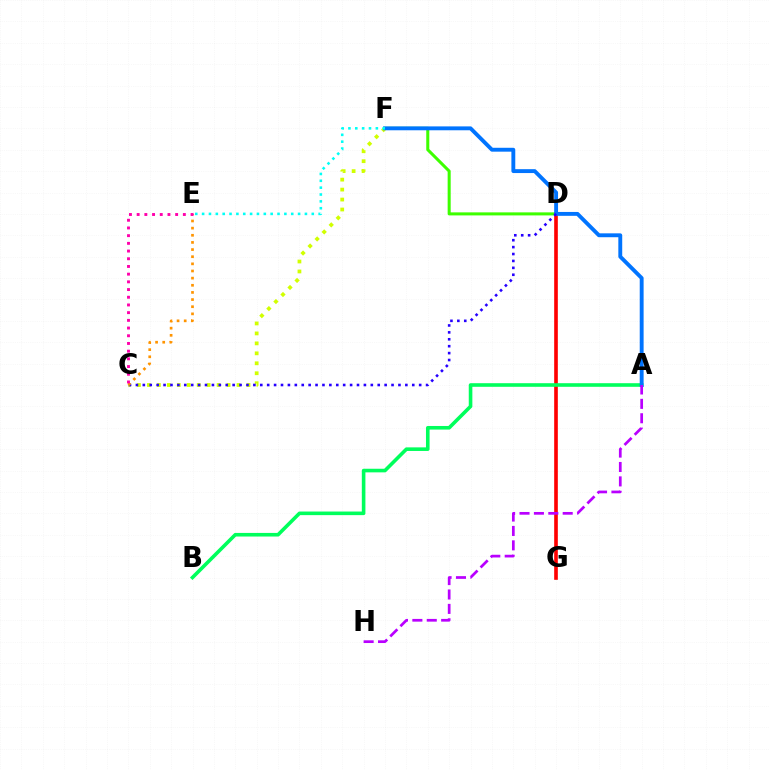{('D', 'F'): [{'color': '#3dff00', 'line_style': 'solid', 'thickness': 2.19}], ('D', 'G'): [{'color': '#ff0000', 'line_style': 'solid', 'thickness': 2.62}], ('A', 'B'): [{'color': '#00ff5c', 'line_style': 'solid', 'thickness': 2.59}], ('C', 'F'): [{'color': '#d1ff00', 'line_style': 'dotted', 'thickness': 2.71}], ('A', 'F'): [{'color': '#0074ff', 'line_style': 'solid', 'thickness': 2.8}], ('C', 'D'): [{'color': '#2500ff', 'line_style': 'dotted', 'thickness': 1.88}], ('E', 'F'): [{'color': '#00fff6', 'line_style': 'dotted', 'thickness': 1.86}], ('C', 'E'): [{'color': '#ff9400', 'line_style': 'dotted', 'thickness': 1.94}, {'color': '#ff00ac', 'line_style': 'dotted', 'thickness': 2.09}], ('A', 'H'): [{'color': '#b900ff', 'line_style': 'dashed', 'thickness': 1.96}]}